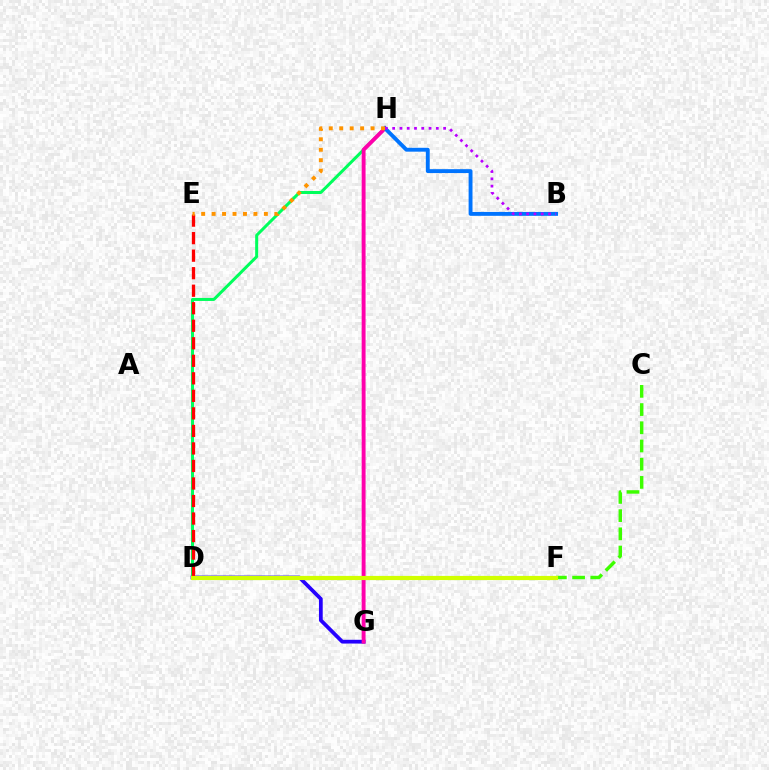{('D', 'G'): [{'color': '#2500ff', 'line_style': 'solid', 'thickness': 2.71}], ('D', 'H'): [{'color': '#00ff5c', 'line_style': 'solid', 'thickness': 2.17}], ('C', 'F'): [{'color': '#3dff00', 'line_style': 'dashed', 'thickness': 2.47}], ('D', 'E'): [{'color': '#ff0000', 'line_style': 'dashed', 'thickness': 2.38}], ('G', 'H'): [{'color': '#ff00ac', 'line_style': 'solid', 'thickness': 2.8}], ('D', 'F'): [{'color': '#00fff6', 'line_style': 'dotted', 'thickness': 2.92}, {'color': '#d1ff00', 'line_style': 'solid', 'thickness': 3.0}], ('B', 'H'): [{'color': '#0074ff', 'line_style': 'solid', 'thickness': 2.8}, {'color': '#b900ff', 'line_style': 'dotted', 'thickness': 1.98}], ('E', 'H'): [{'color': '#ff9400', 'line_style': 'dotted', 'thickness': 2.84}]}